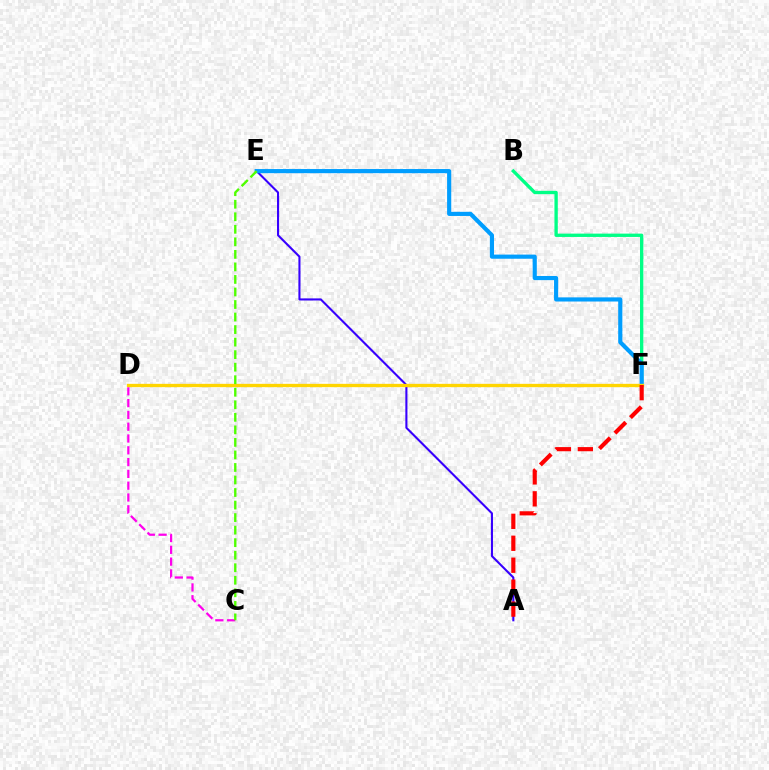{('A', 'E'): [{'color': '#3700ff', 'line_style': 'solid', 'thickness': 1.5}], ('C', 'D'): [{'color': '#ff00ed', 'line_style': 'dashed', 'thickness': 1.6}], ('B', 'F'): [{'color': '#00ff86', 'line_style': 'solid', 'thickness': 2.4}], ('E', 'F'): [{'color': '#009eff', 'line_style': 'solid', 'thickness': 2.99}], ('D', 'F'): [{'color': '#ffd500', 'line_style': 'solid', 'thickness': 2.39}], ('C', 'E'): [{'color': '#4fff00', 'line_style': 'dashed', 'thickness': 1.7}], ('A', 'F'): [{'color': '#ff0000', 'line_style': 'dashed', 'thickness': 2.98}]}